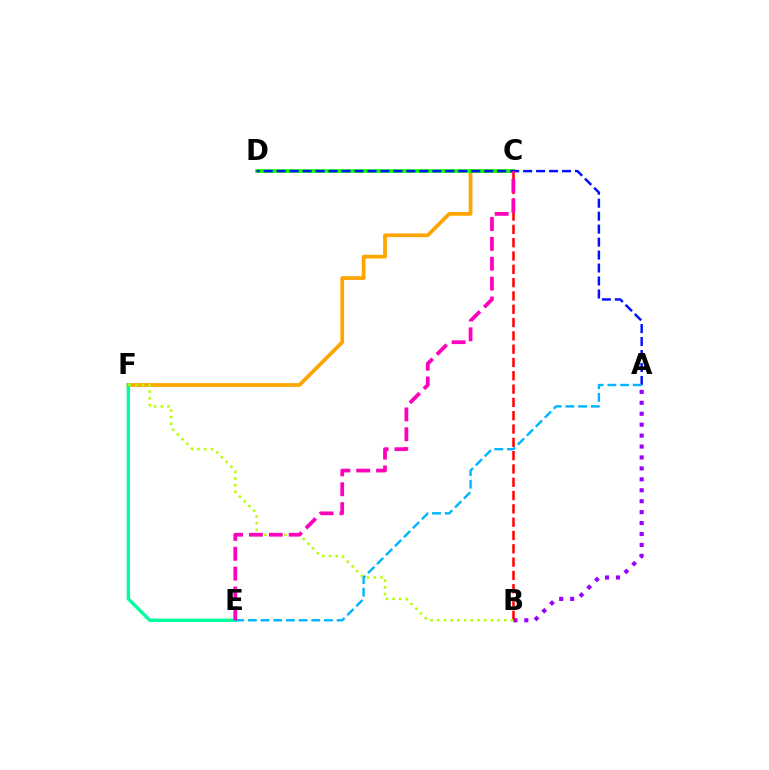{('A', 'B'): [{'color': '#9b00ff', 'line_style': 'dotted', 'thickness': 2.97}], ('B', 'C'): [{'color': '#ff0000', 'line_style': 'dashed', 'thickness': 1.81}], ('C', 'F'): [{'color': '#ffa500', 'line_style': 'solid', 'thickness': 2.69}], ('E', 'F'): [{'color': '#00ff9d', 'line_style': 'solid', 'thickness': 2.43}], ('C', 'D'): [{'color': '#08ff00', 'line_style': 'solid', 'thickness': 2.61}], ('B', 'F'): [{'color': '#b3ff00', 'line_style': 'dotted', 'thickness': 1.82}], ('A', 'D'): [{'color': '#0010ff', 'line_style': 'dashed', 'thickness': 1.76}], ('A', 'E'): [{'color': '#00b5ff', 'line_style': 'dashed', 'thickness': 1.72}], ('C', 'E'): [{'color': '#ff00bd', 'line_style': 'dashed', 'thickness': 2.7}]}